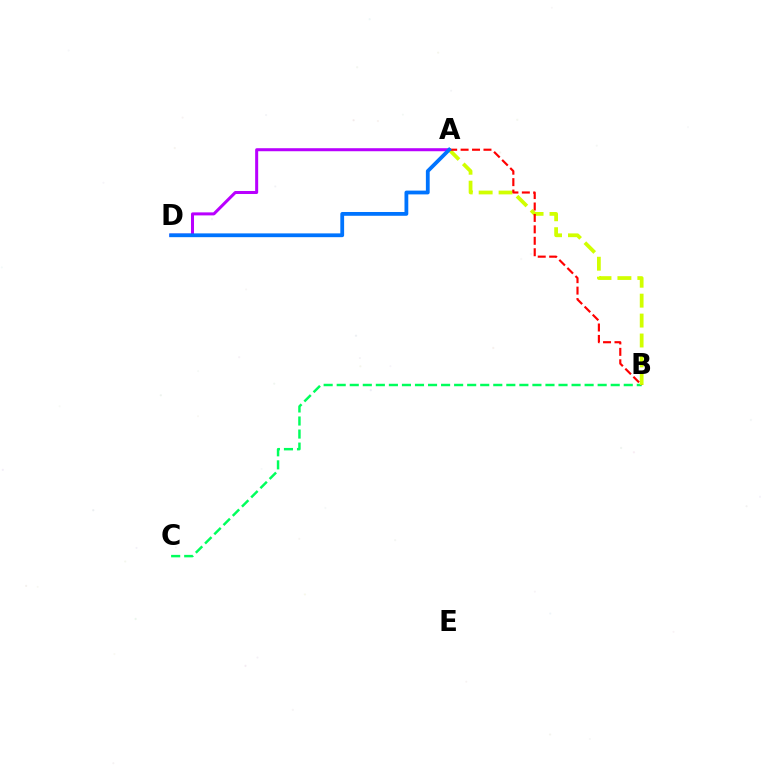{('B', 'C'): [{'color': '#00ff5c', 'line_style': 'dashed', 'thickness': 1.77}], ('A', 'D'): [{'color': '#b900ff', 'line_style': 'solid', 'thickness': 2.17}, {'color': '#0074ff', 'line_style': 'solid', 'thickness': 2.73}], ('A', 'B'): [{'color': '#d1ff00', 'line_style': 'dashed', 'thickness': 2.71}, {'color': '#ff0000', 'line_style': 'dashed', 'thickness': 1.55}]}